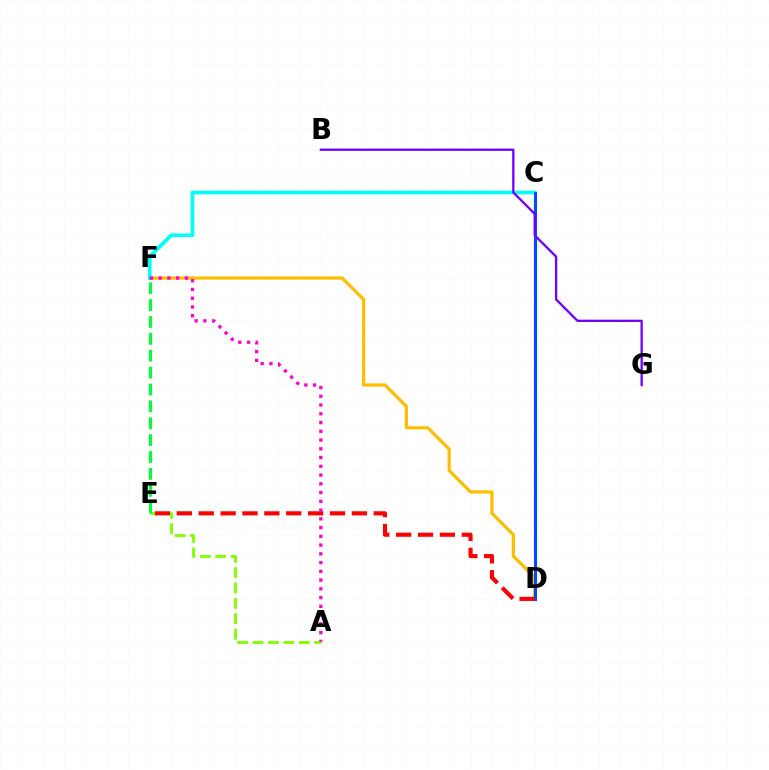{('D', 'F'): [{'color': '#ffbd00', 'line_style': 'solid', 'thickness': 2.31}], ('A', 'E'): [{'color': '#84ff00', 'line_style': 'dashed', 'thickness': 2.09}], ('C', 'F'): [{'color': '#00fff6', 'line_style': 'solid', 'thickness': 2.65}], ('E', 'F'): [{'color': '#00ff39', 'line_style': 'dashed', 'thickness': 2.29}], ('C', 'D'): [{'color': '#004bff', 'line_style': 'solid', 'thickness': 2.24}], ('D', 'E'): [{'color': '#ff0000', 'line_style': 'dashed', 'thickness': 2.97}], ('B', 'G'): [{'color': '#7200ff', 'line_style': 'solid', 'thickness': 1.66}], ('A', 'F'): [{'color': '#ff00cf', 'line_style': 'dotted', 'thickness': 2.38}]}